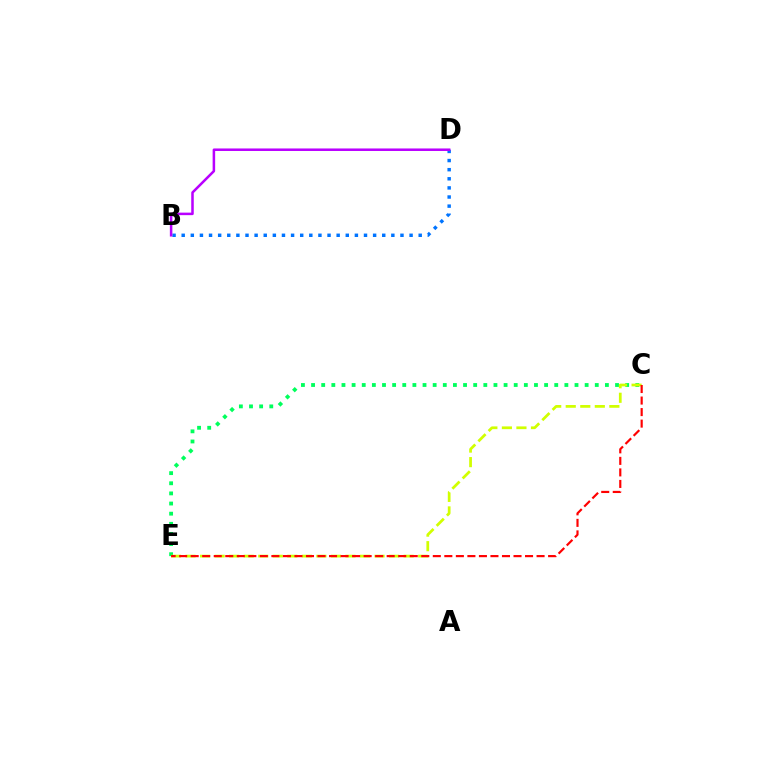{('C', 'E'): [{'color': '#00ff5c', 'line_style': 'dotted', 'thickness': 2.75}, {'color': '#d1ff00', 'line_style': 'dashed', 'thickness': 1.98}, {'color': '#ff0000', 'line_style': 'dashed', 'thickness': 1.57}], ('B', 'D'): [{'color': '#0074ff', 'line_style': 'dotted', 'thickness': 2.48}, {'color': '#b900ff', 'line_style': 'solid', 'thickness': 1.81}]}